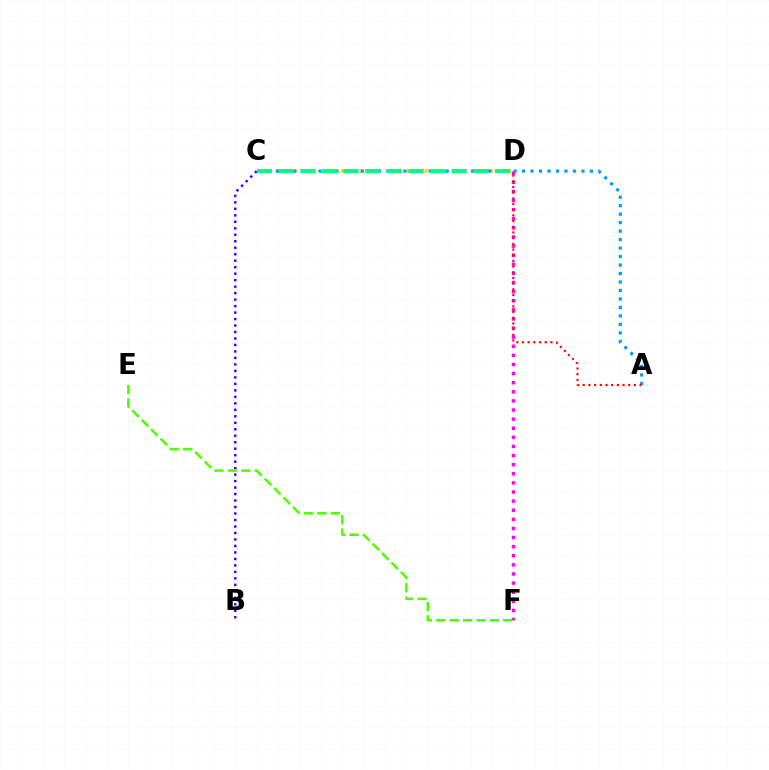{('D', 'F'): [{'color': '#ff00ed', 'line_style': 'dotted', 'thickness': 2.47}], ('B', 'C'): [{'color': '#3700ff', 'line_style': 'dotted', 'thickness': 1.76}], ('E', 'F'): [{'color': '#4fff00', 'line_style': 'dashed', 'thickness': 1.82}], ('C', 'D'): [{'color': '#ffd500', 'line_style': 'dotted', 'thickness': 2.53}, {'color': '#00ff86', 'line_style': 'dashed', 'thickness': 2.94}], ('A', 'C'): [{'color': '#009eff', 'line_style': 'dotted', 'thickness': 2.3}], ('A', 'D'): [{'color': '#ff0000', 'line_style': 'dotted', 'thickness': 1.54}]}